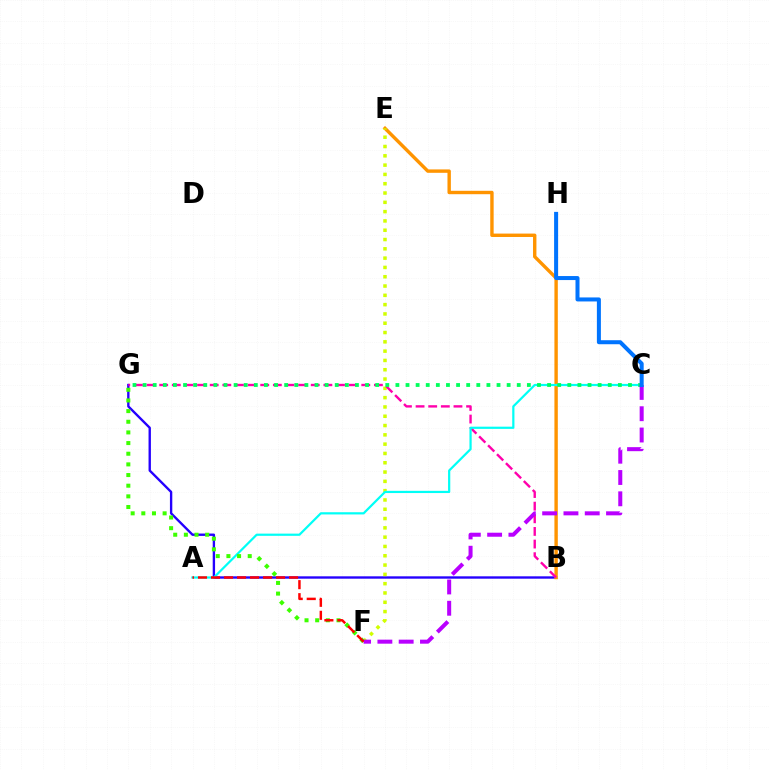{('B', 'G'): [{'color': '#2500ff', 'line_style': 'solid', 'thickness': 1.7}, {'color': '#ff00ac', 'line_style': 'dashed', 'thickness': 1.72}], ('B', 'E'): [{'color': '#ff9400', 'line_style': 'solid', 'thickness': 2.45}], ('E', 'F'): [{'color': '#d1ff00', 'line_style': 'dotted', 'thickness': 2.53}], ('A', 'C'): [{'color': '#00fff6', 'line_style': 'solid', 'thickness': 1.59}], ('F', 'G'): [{'color': '#3dff00', 'line_style': 'dotted', 'thickness': 2.9}], ('C', 'G'): [{'color': '#00ff5c', 'line_style': 'dotted', 'thickness': 2.75}], ('C', 'F'): [{'color': '#b900ff', 'line_style': 'dashed', 'thickness': 2.89}], ('A', 'F'): [{'color': '#ff0000', 'line_style': 'dashed', 'thickness': 1.77}], ('C', 'H'): [{'color': '#0074ff', 'line_style': 'solid', 'thickness': 2.89}]}